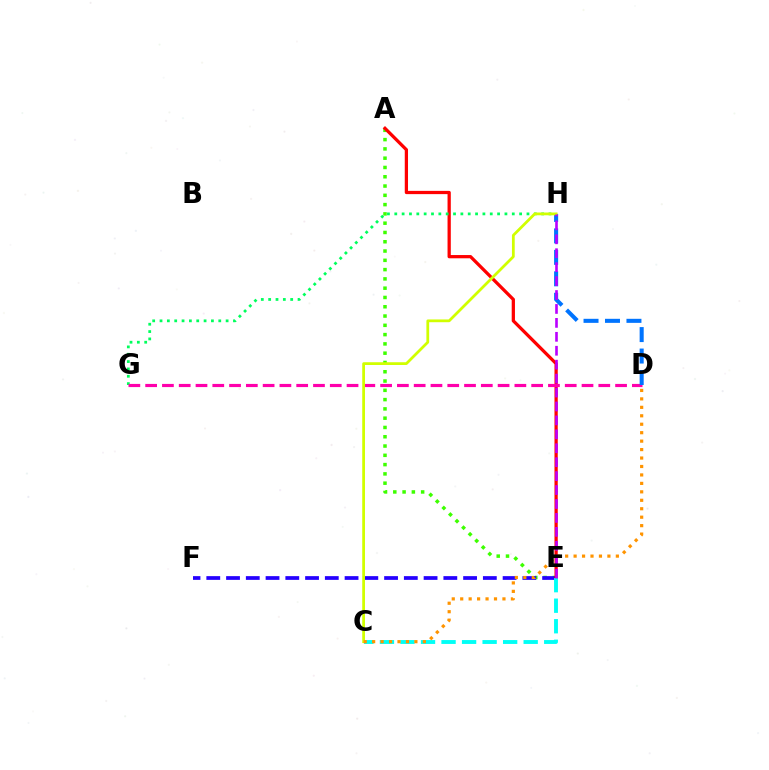{('A', 'E'): [{'color': '#3dff00', 'line_style': 'dotted', 'thickness': 2.52}, {'color': '#ff0000', 'line_style': 'solid', 'thickness': 2.35}], ('E', 'F'): [{'color': '#2500ff', 'line_style': 'dashed', 'thickness': 2.68}], ('G', 'H'): [{'color': '#00ff5c', 'line_style': 'dotted', 'thickness': 2.0}], ('D', 'G'): [{'color': '#ff00ac', 'line_style': 'dashed', 'thickness': 2.28}], ('D', 'H'): [{'color': '#0074ff', 'line_style': 'dashed', 'thickness': 2.92}], ('C', 'E'): [{'color': '#00fff6', 'line_style': 'dashed', 'thickness': 2.79}], ('C', 'H'): [{'color': '#d1ff00', 'line_style': 'solid', 'thickness': 1.99}], ('C', 'D'): [{'color': '#ff9400', 'line_style': 'dotted', 'thickness': 2.3}], ('E', 'H'): [{'color': '#b900ff', 'line_style': 'dashed', 'thickness': 1.89}]}